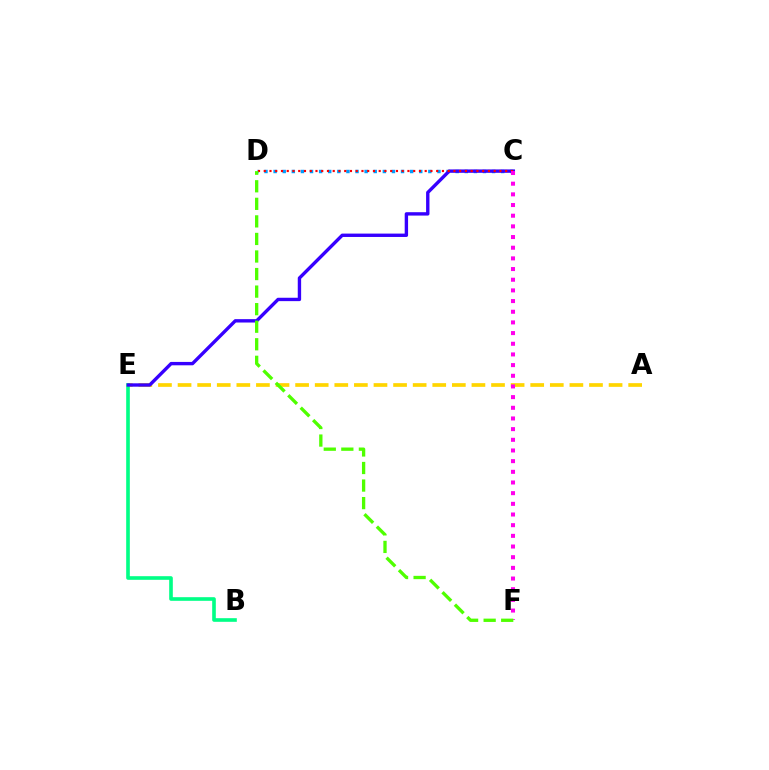{('A', 'E'): [{'color': '#ffd500', 'line_style': 'dashed', 'thickness': 2.66}], ('C', 'D'): [{'color': '#009eff', 'line_style': 'dotted', 'thickness': 2.47}, {'color': '#ff0000', 'line_style': 'dotted', 'thickness': 1.56}], ('B', 'E'): [{'color': '#00ff86', 'line_style': 'solid', 'thickness': 2.61}], ('C', 'E'): [{'color': '#3700ff', 'line_style': 'solid', 'thickness': 2.43}], ('C', 'F'): [{'color': '#ff00ed', 'line_style': 'dotted', 'thickness': 2.9}], ('D', 'F'): [{'color': '#4fff00', 'line_style': 'dashed', 'thickness': 2.38}]}